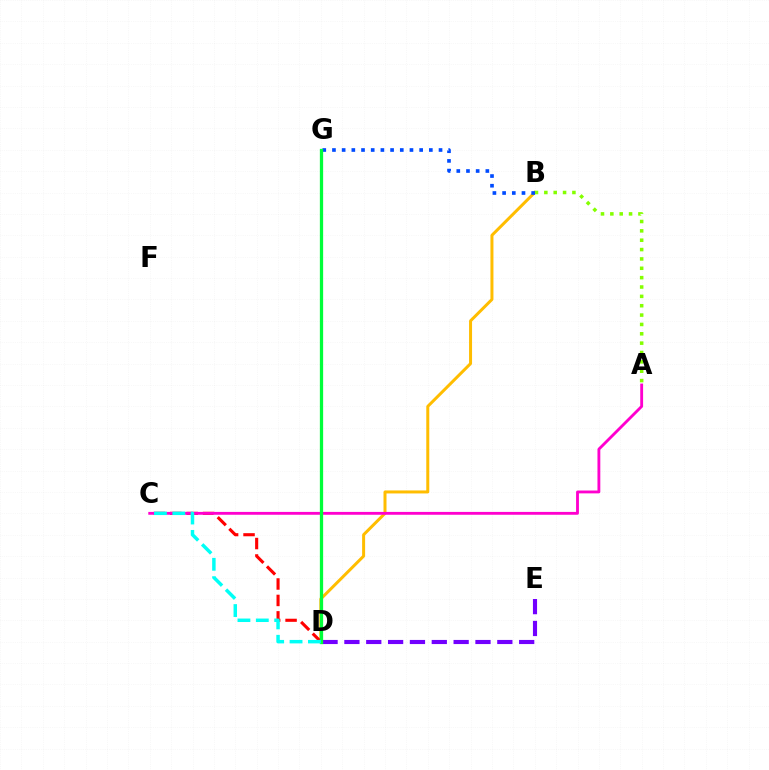{('B', 'D'): [{'color': '#ffbd00', 'line_style': 'solid', 'thickness': 2.16}], ('C', 'D'): [{'color': '#ff0000', 'line_style': 'dashed', 'thickness': 2.23}, {'color': '#00fff6', 'line_style': 'dashed', 'thickness': 2.5}], ('A', 'B'): [{'color': '#84ff00', 'line_style': 'dotted', 'thickness': 2.54}], ('A', 'C'): [{'color': '#ff00cf', 'line_style': 'solid', 'thickness': 2.05}], ('B', 'G'): [{'color': '#004bff', 'line_style': 'dotted', 'thickness': 2.63}], ('D', 'E'): [{'color': '#7200ff', 'line_style': 'dashed', 'thickness': 2.97}], ('D', 'G'): [{'color': '#00ff39', 'line_style': 'solid', 'thickness': 2.36}]}